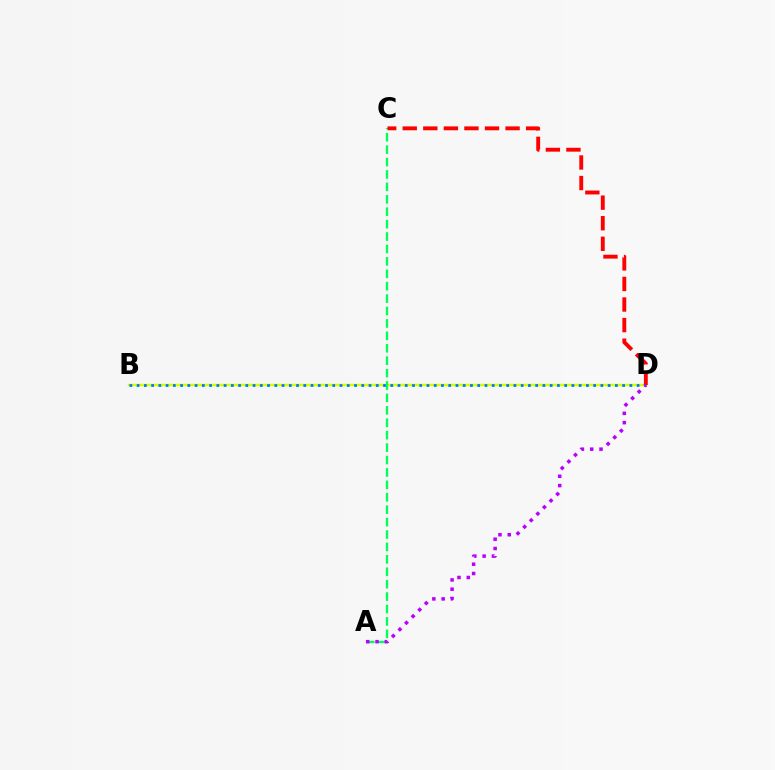{('B', 'D'): [{'color': '#d1ff00', 'line_style': 'solid', 'thickness': 1.78}, {'color': '#0074ff', 'line_style': 'dotted', 'thickness': 1.97}], ('A', 'C'): [{'color': '#00ff5c', 'line_style': 'dashed', 'thickness': 1.69}], ('C', 'D'): [{'color': '#ff0000', 'line_style': 'dashed', 'thickness': 2.79}], ('A', 'D'): [{'color': '#b900ff', 'line_style': 'dotted', 'thickness': 2.53}]}